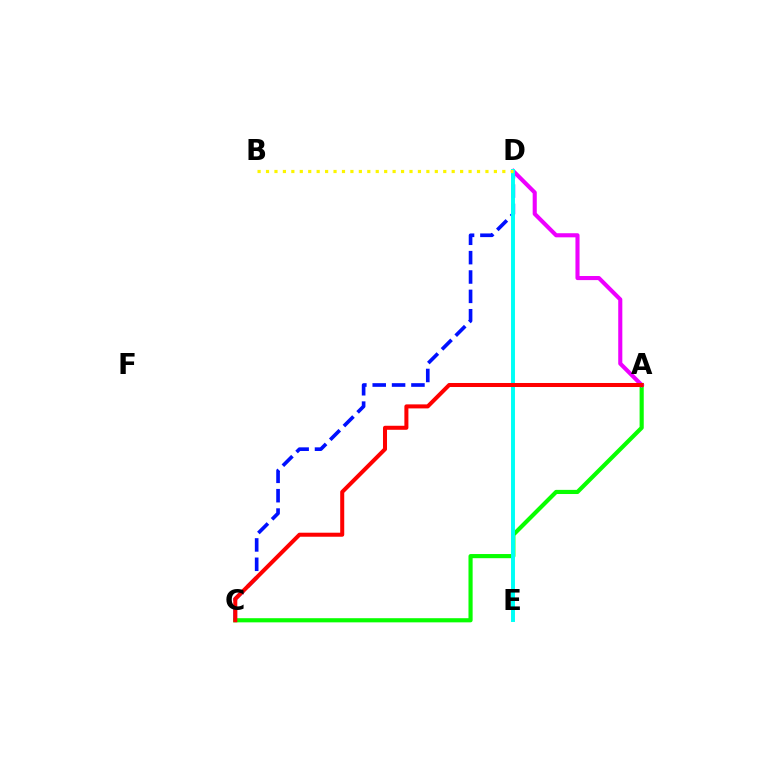{('C', 'D'): [{'color': '#0010ff', 'line_style': 'dashed', 'thickness': 2.63}], ('A', 'C'): [{'color': '#08ff00', 'line_style': 'solid', 'thickness': 2.99}, {'color': '#ff0000', 'line_style': 'solid', 'thickness': 2.9}], ('A', 'D'): [{'color': '#ee00ff', 'line_style': 'solid', 'thickness': 2.95}], ('D', 'E'): [{'color': '#00fff6', 'line_style': 'solid', 'thickness': 2.84}], ('B', 'D'): [{'color': '#fcf500', 'line_style': 'dotted', 'thickness': 2.29}]}